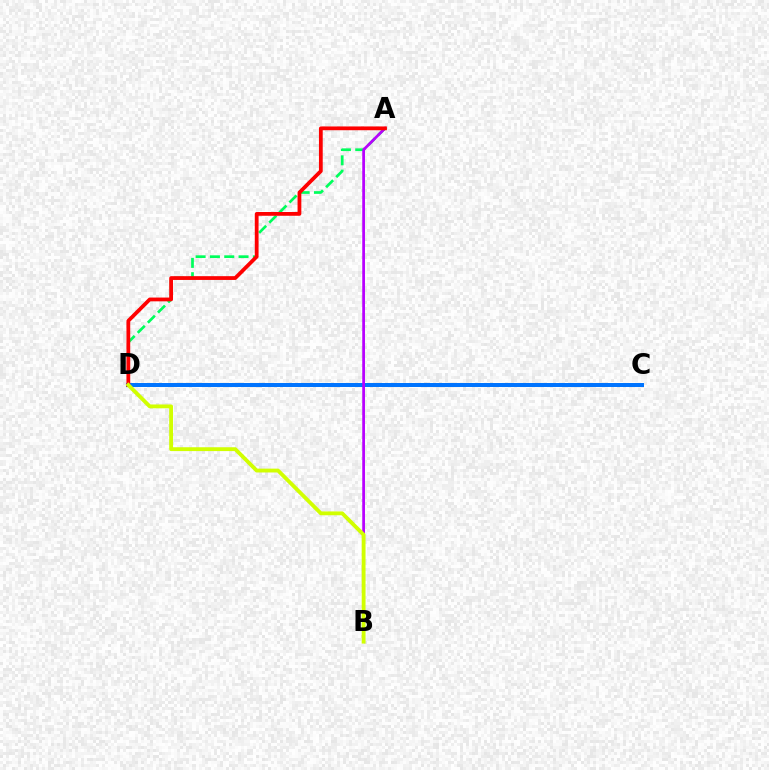{('C', 'D'): [{'color': '#0074ff', 'line_style': 'solid', 'thickness': 2.87}], ('A', 'D'): [{'color': '#00ff5c', 'line_style': 'dashed', 'thickness': 1.94}, {'color': '#ff0000', 'line_style': 'solid', 'thickness': 2.72}], ('A', 'B'): [{'color': '#b900ff', 'line_style': 'solid', 'thickness': 1.97}], ('B', 'D'): [{'color': '#d1ff00', 'line_style': 'solid', 'thickness': 2.77}]}